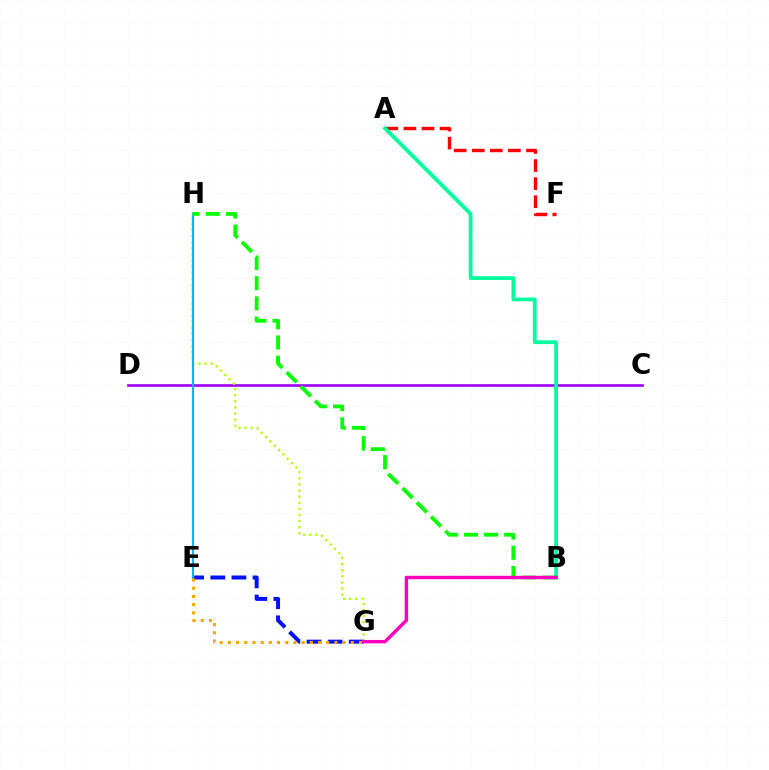{('C', 'D'): [{'color': '#9b00ff', 'line_style': 'solid', 'thickness': 1.9}], ('A', 'F'): [{'color': '#ff0000', 'line_style': 'dashed', 'thickness': 2.46}], ('G', 'H'): [{'color': '#b3ff00', 'line_style': 'dotted', 'thickness': 1.66}], ('A', 'B'): [{'color': '#00ff9d', 'line_style': 'solid', 'thickness': 2.69}], ('E', 'G'): [{'color': '#0010ff', 'line_style': 'dashed', 'thickness': 2.87}, {'color': '#ffa500', 'line_style': 'dotted', 'thickness': 2.23}], ('E', 'H'): [{'color': '#00b5ff', 'line_style': 'solid', 'thickness': 1.56}], ('B', 'H'): [{'color': '#08ff00', 'line_style': 'dashed', 'thickness': 2.74}], ('B', 'G'): [{'color': '#ff00bd', 'line_style': 'solid', 'thickness': 2.45}]}